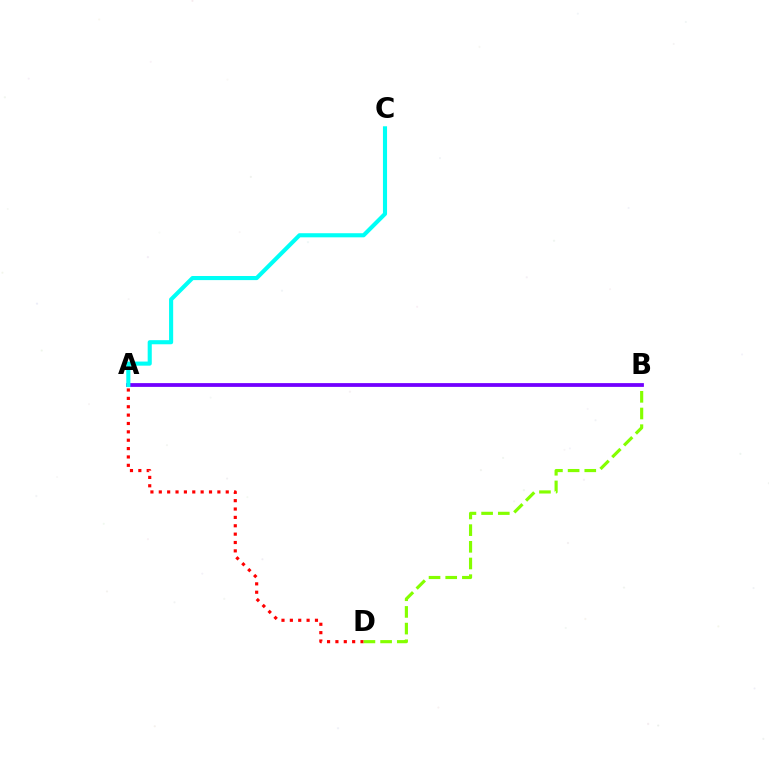{('A', 'D'): [{'color': '#ff0000', 'line_style': 'dotted', 'thickness': 2.27}], ('B', 'D'): [{'color': '#84ff00', 'line_style': 'dashed', 'thickness': 2.27}], ('A', 'B'): [{'color': '#7200ff', 'line_style': 'solid', 'thickness': 2.72}], ('A', 'C'): [{'color': '#00fff6', 'line_style': 'solid', 'thickness': 2.95}]}